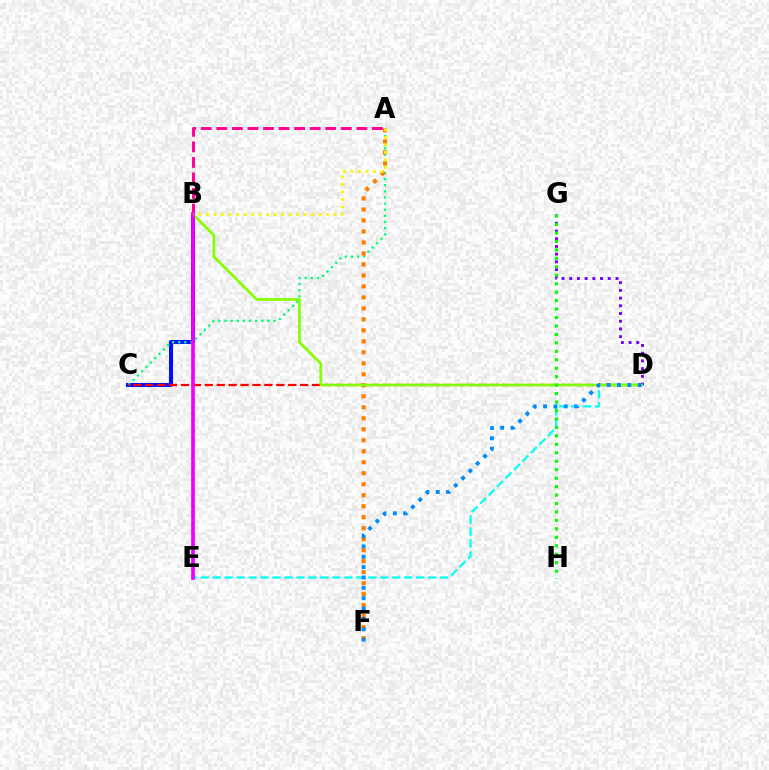{('B', 'C'): [{'color': '#0010ff', 'line_style': 'solid', 'thickness': 2.92}], ('D', 'E'): [{'color': '#00fff6', 'line_style': 'dashed', 'thickness': 1.63}], ('D', 'G'): [{'color': '#7200ff', 'line_style': 'dotted', 'thickness': 2.09}], ('A', 'C'): [{'color': '#00ff74', 'line_style': 'dotted', 'thickness': 1.67}], ('A', 'B'): [{'color': '#ff0094', 'line_style': 'dashed', 'thickness': 2.11}, {'color': '#fcf500', 'line_style': 'dotted', 'thickness': 2.04}], ('A', 'F'): [{'color': '#ff7c00', 'line_style': 'dotted', 'thickness': 2.99}], ('C', 'D'): [{'color': '#ff0000', 'line_style': 'dashed', 'thickness': 1.62}], ('B', 'D'): [{'color': '#84ff00', 'line_style': 'solid', 'thickness': 1.94}], ('G', 'H'): [{'color': '#08ff00', 'line_style': 'dotted', 'thickness': 2.3}], ('B', 'E'): [{'color': '#ee00ff', 'line_style': 'solid', 'thickness': 2.65}], ('D', 'F'): [{'color': '#008cff', 'line_style': 'dotted', 'thickness': 2.81}]}